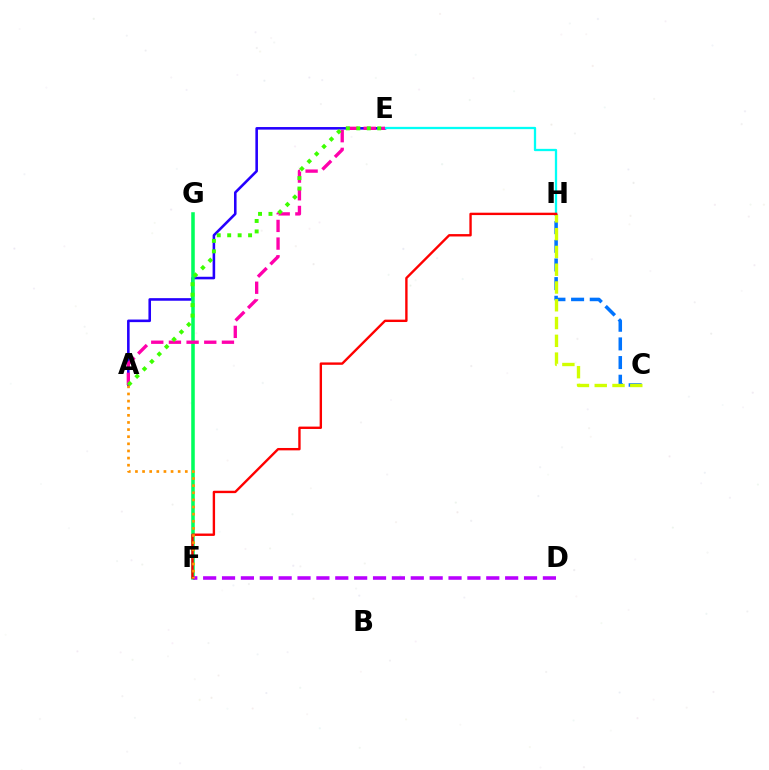{('A', 'E'): [{'color': '#2500ff', 'line_style': 'solid', 'thickness': 1.86}, {'color': '#ff00ac', 'line_style': 'dashed', 'thickness': 2.4}, {'color': '#3dff00', 'line_style': 'dotted', 'thickness': 2.84}], ('C', 'H'): [{'color': '#0074ff', 'line_style': 'dashed', 'thickness': 2.53}, {'color': '#d1ff00', 'line_style': 'dashed', 'thickness': 2.42}], ('E', 'H'): [{'color': '#00fff6', 'line_style': 'solid', 'thickness': 1.65}], ('F', 'G'): [{'color': '#00ff5c', 'line_style': 'solid', 'thickness': 2.56}], ('D', 'F'): [{'color': '#b900ff', 'line_style': 'dashed', 'thickness': 2.56}], ('F', 'H'): [{'color': '#ff0000', 'line_style': 'solid', 'thickness': 1.71}], ('A', 'F'): [{'color': '#ff9400', 'line_style': 'dotted', 'thickness': 1.94}]}